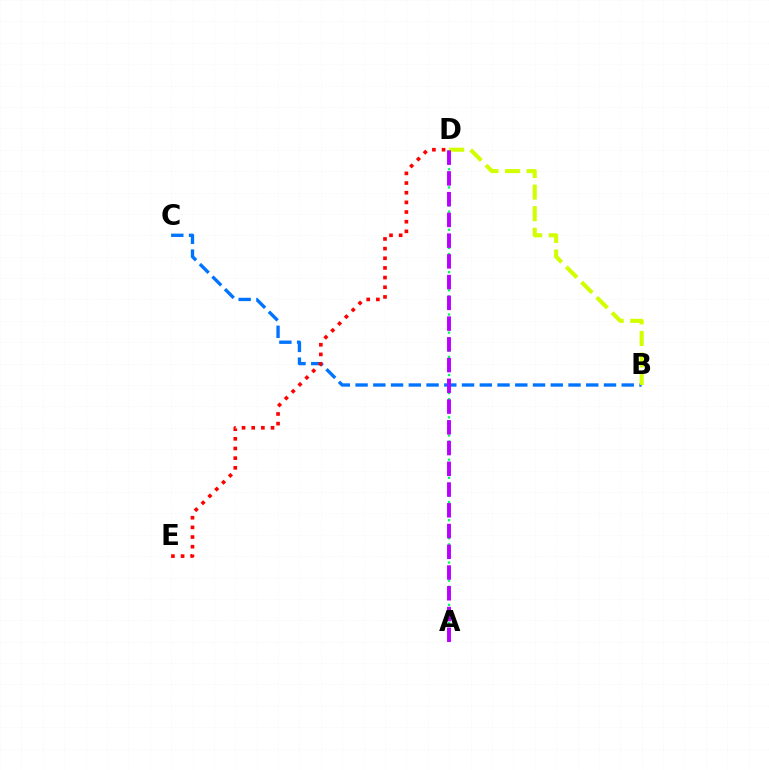{('A', 'D'): [{'color': '#00ff5c', 'line_style': 'dotted', 'thickness': 1.64}, {'color': '#b900ff', 'line_style': 'dashed', 'thickness': 2.82}], ('B', 'C'): [{'color': '#0074ff', 'line_style': 'dashed', 'thickness': 2.41}], ('B', 'D'): [{'color': '#d1ff00', 'line_style': 'dashed', 'thickness': 2.93}], ('D', 'E'): [{'color': '#ff0000', 'line_style': 'dotted', 'thickness': 2.62}]}